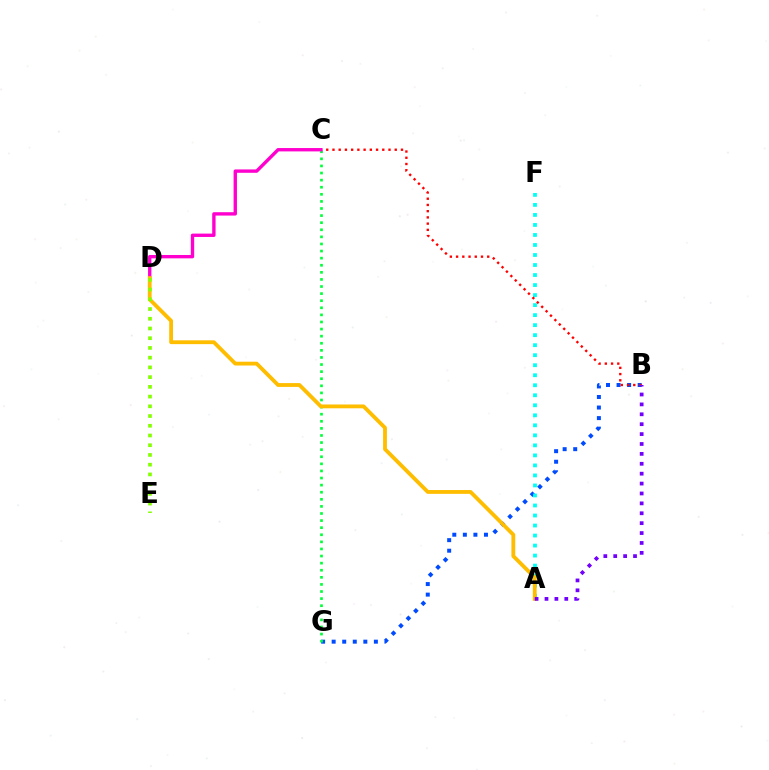{('B', 'G'): [{'color': '#004bff', 'line_style': 'dotted', 'thickness': 2.87}], ('A', 'F'): [{'color': '#00fff6', 'line_style': 'dotted', 'thickness': 2.72}], ('C', 'G'): [{'color': '#00ff39', 'line_style': 'dotted', 'thickness': 1.93}], ('B', 'C'): [{'color': '#ff0000', 'line_style': 'dotted', 'thickness': 1.69}], ('C', 'D'): [{'color': '#ff00cf', 'line_style': 'solid', 'thickness': 2.42}], ('A', 'D'): [{'color': '#ffbd00', 'line_style': 'solid', 'thickness': 2.75}], ('D', 'E'): [{'color': '#84ff00', 'line_style': 'dotted', 'thickness': 2.64}], ('A', 'B'): [{'color': '#7200ff', 'line_style': 'dotted', 'thickness': 2.69}]}